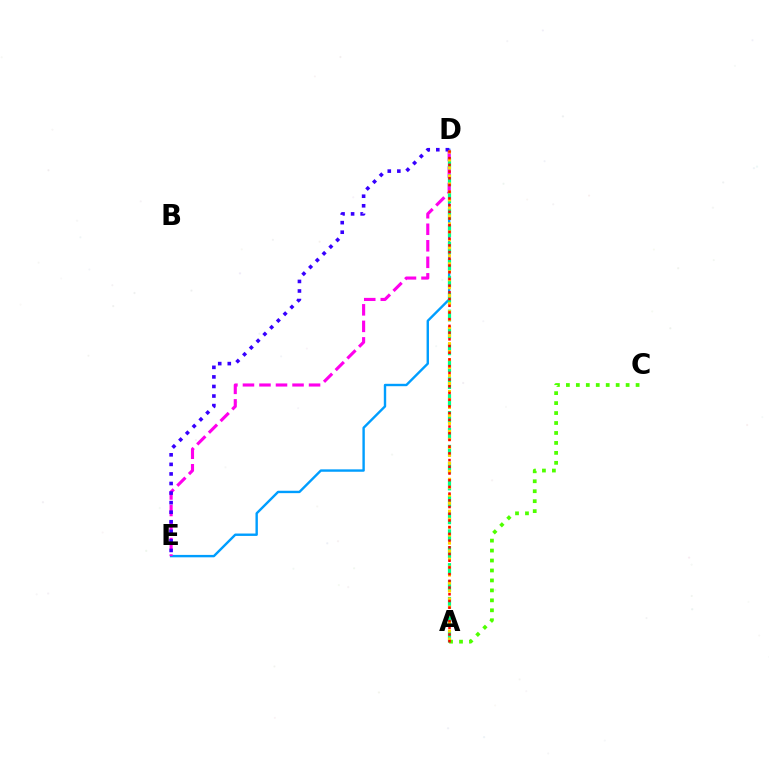{('D', 'E'): [{'color': '#009eff', 'line_style': 'solid', 'thickness': 1.73}, {'color': '#ff00ed', 'line_style': 'dashed', 'thickness': 2.25}, {'color': '#3700ff', 'line_style': 'dotted', 'thickness': 2.6}], ('A', 'D'): [{'color': '#00ff86', 'line_style': 'dashed', 'thickness': 2.3}, {'color': '#ffd500', 'line_style': 'dotted', 'thickness': 2.17}, {'color': '#ff0000', 'line_style': 'dotted', 'thickness': 1.82}], ('A', 'C'): [{'color': '#4fff00', 'line_style': 'dotted', 'thickness': 2.7}]}